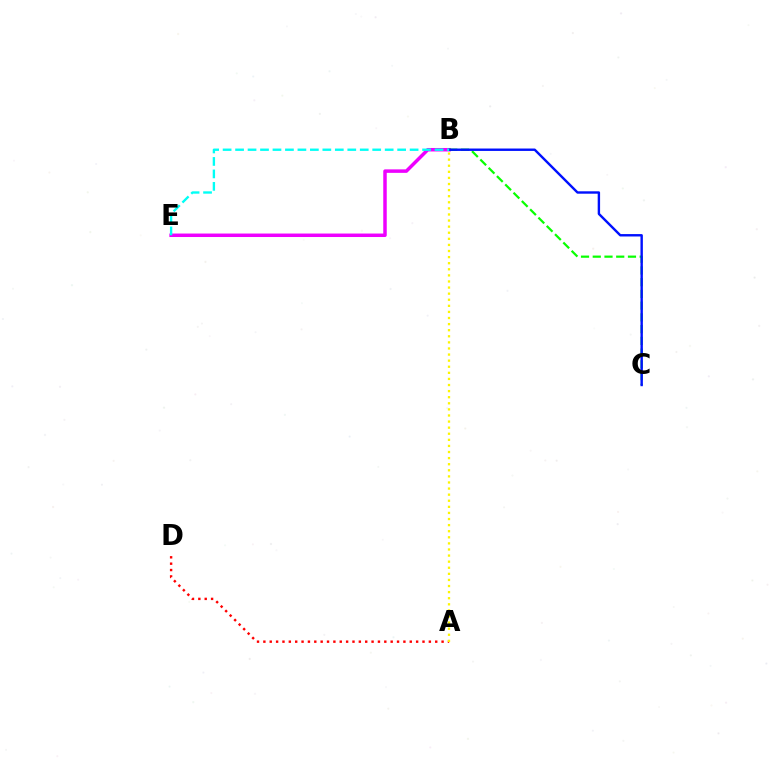{('B', 'E'): [{'color': '#ee00ff', 'line_style': 'solid', 'thickness': 2.51}, {'color': '#00fff6', 'line_style': 'dashed', 'thickness': 1.69}], ('B', 'C'): [{'color': '#08ff00', 'line_style': 'dashed', 'thickness': 1.59}, {'color': '#0010ff', 'line_style': 'solid', 'thickness': 1.73}], ('A', 'D'): [{'color': '#ff0000', 'line_style': 'dotted', 'thickness': 1.73}], ('A', 'B'): [{'color': '#fcf500', 'line_style': 'dotted', 'thickness': 1.65}]}